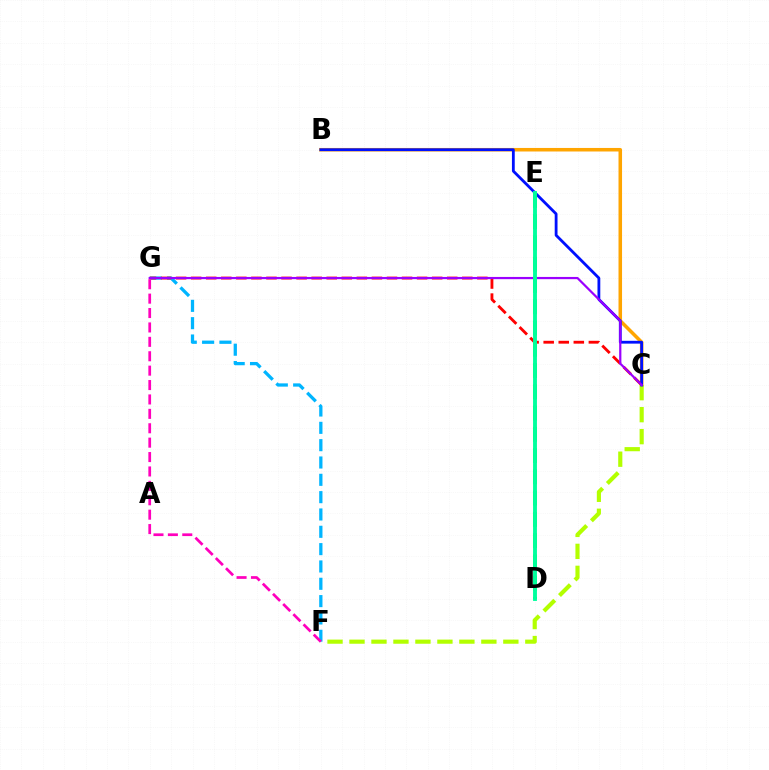{('F', 'G'): [{'color': '#00b5ff', 'line_style': 'dashed', 'thickness': 2.35}, {'color': '#ff00bd', 'line_style': 'dashed', 'thickness': 1.96}], ('B', 'C'): [{'color': '#ffa500', 'line_style': 'solid', 'thickness': 2.54}, {'color': '#0010ff', 'line_style': 'solid', 'thickness': 2.02}], ('C', 'G'): [{'color': '#ff0000', 'line_style': 'dashed', 'thickness': 2.05}, {'color': '#9b00ff', 'line_style': 'solid', 'thickness': 1.6}], ('C', 'F'): [{'color': '#b3ff00', 'line_style': 'dashed', 'thickness': 2.99}], ('D', 'E'): [{'color': '#08ff00', 'line_style': 'dashed', 'thickness': 2.89}, {'color': '#00ff9d', 'line_style': 'solid', 'thickness': 2.79}]}